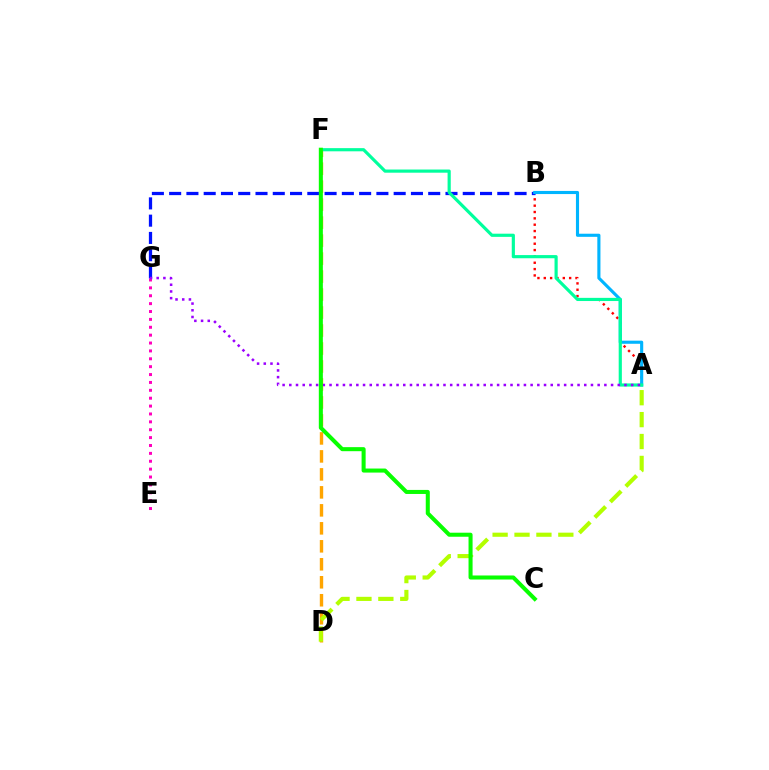{('D', 'F'): [{'color': '#ffa500', 'line_style': 'dashed', 'thickness': 2.44}], ('A', 'B'): [{'color': '#ff0000', 'line_style': 'dotted', 'thickness': 1.72}, {'color': '#00b5ff', 'line_style': 'solid', 'thickness': 2.25}], ('B', 'G'): [{'color': '#0010ff', 'line_style': 'dashed', 'thickness': 2.35}], ('A', 'F'): [{'color': '#00ff9d', 'line_style': 'solid', 'thickness': 2.28}], ('A', 'D'): [{'color': '#b3ff00', 'line_style': 'dashed', 'thickness': 2.98}], ('E', 'G'): [{'color': '#ff00bd', 'line_style': 'dotted', 'thickness': 2.14}], ('A', 'G'): [{'color': '#9b00ff', 'line_style': 'dotted', 'thickness': 1.82}], ('C', 'F'): [{'color': '#08ff00', 'line_style': 'solid', 'thickness': 2.91}]}